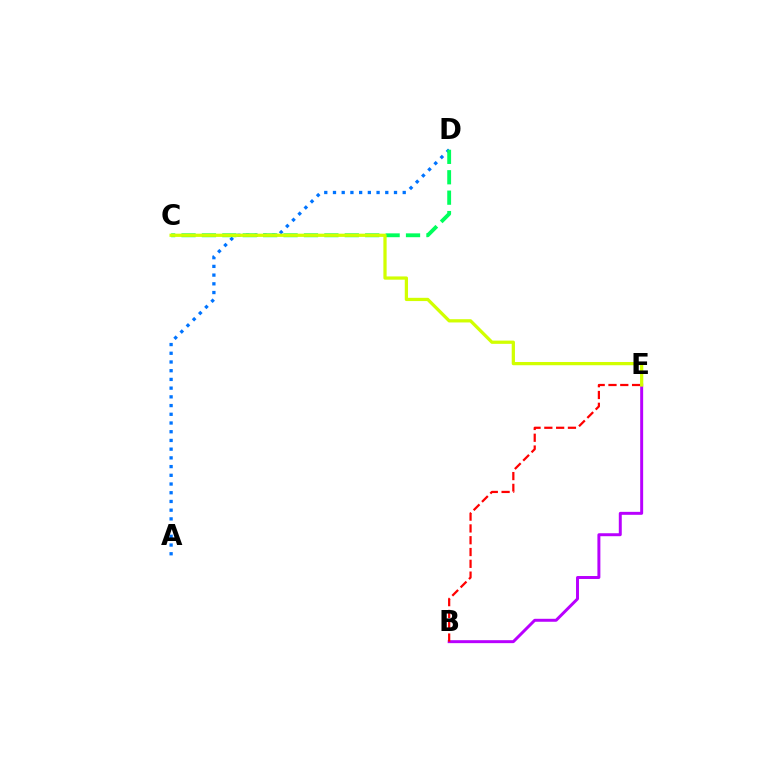{('B', 'E'): [{'color': '#b900ff', 'line_style': 'solid', 'thickness': 2.13}, {'color': '#ff0000', 'line_style': 'dashed', 'thickness': 1.6}], ('A', 'D'): [{'color': '#0074ff', 'line_style': 'dotted', 'thickness': 2.37}], ('C', 'D'): [{'color': '#00ff5c', 'line_style': 'dashed', 'thickness': 2.77}], ('C', 'E'): [{'color': '#d1ff00', 'line_style': 'solid', 'thickness': 2.34}]}